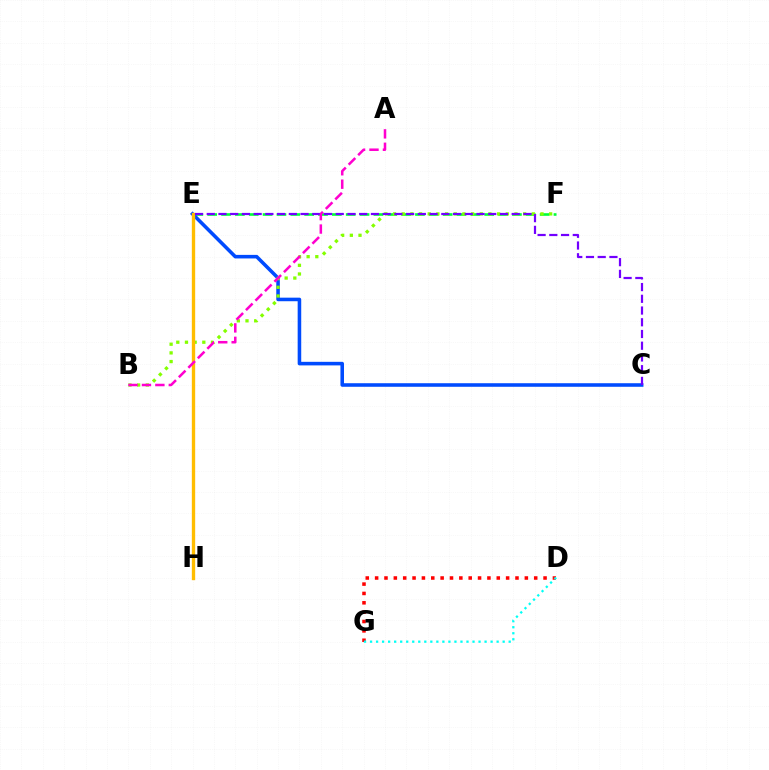{('E', 'F'): [{'color': '#00ff39', 'line_style': 'dashed', 'thickness': 1.88}], ('C', 'E'): [{'color': '#004bff', 'line_style': 'solid', 'thickness': 2.57}, {'color': '#7200ff', 'line_style': 'dashed', 'thickness': 1.59}], ('B', 'F'): [{'color': '#84ff00', 'line_style': 'dotted', 'thickness': 2.36}], ('E', 'H'): [{'color': '#ffbd00', 'line_style': 'solid', 'thickness': 2.41}], ('D', 'G'): [{'color': '#ff0000', 'line_style': 'dotted', 'thickness': 2.54}, {'color': '#00fff6', 'line_style': 'dotted', 'thickness': 1.64}], ('A', 'B'): [{'color': '#ff00cf', 'line_style': 'dashed', 'thickness': 1.82}]}